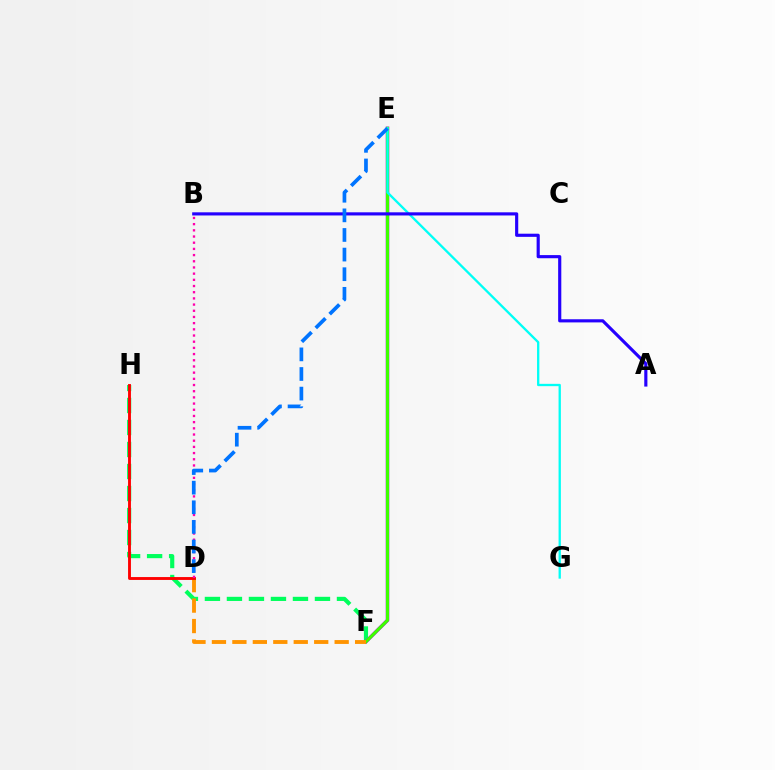{('F', 'H'): [{'color': '#00ff5c', 'line_style': 'dashed', 'thickness': 2.99}], ('E', 'F'): [{'color': '#d1ff00', 'line_style': 'solid', 'thickness': 1.61}, {'color': '#b900ff', 'line_style': 'solid', 'thickness': 2.53}, {'color': '#3dff00', 'line_style': 'solid', 'thickness': 2.27}], ('E', 'G'): [{'color': '#00fff6', 'line_style': 'solid', 'thickness': 1.67}], ('A', 'B'): [{'color': '#2500ff', 'line_style': 'solid', 'thickness': 2.26}], ('D', 'F'): [{'color': '#ff9400', 'line_style': 'dashed', 'thickness': 2.78}], ('D', 'H'): [{'color': '#ff0000', 'line_style': 'solid', 'thickness': 2.08}], ('B', 'D'): [{'color': '#ff00ac', 'line_style': 'dotted', 'thickness': 1.68}], ('D', 'E'): [{'color': '#0074ff', 'line_style': 'dashed', 'thickness': 2.66}]}